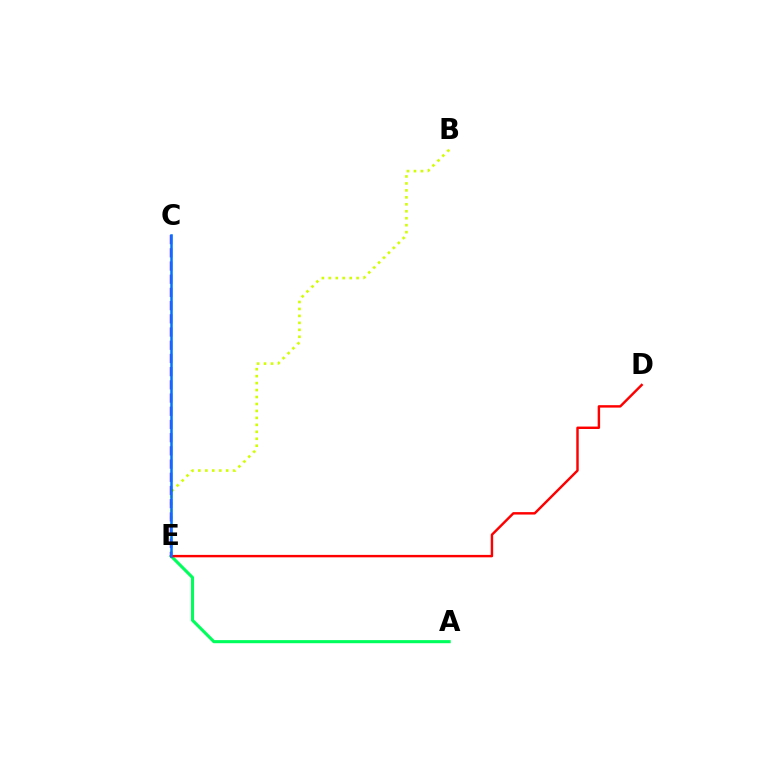{('B', 'E'): [{'color': '#d1ff00', 'line_style': 'dotted', 'thickness': 1.89}], ('A', 'E'): [{'color': '#00ff5c', 'line_style': 'solid', 'thickness': 2.23}], ('D', 'E'): [{'color': '#ff0000', 'line_style': 'solid', 'thickness': 1.75}], ('C', 'E'): [{'color': '#b900ff', 'line_style': 'dashed', 'thickness': 1.79}, {'color': '#0074ff', 'line_style': 'solid', 'thickness': 1.82}]}